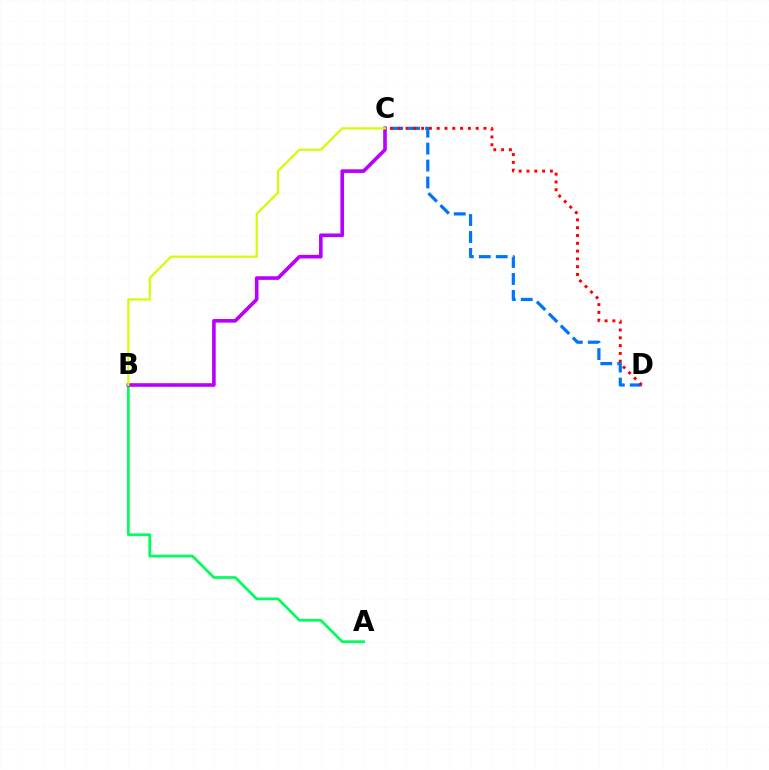{('A', 'B'): [{'color': '#00ff5c', 'line_style': 'solid', 'thickness': 1.97}], ('C', 'D'): [{'color': '#0074ff', 'line_style': 'dashed', 'thickness': 2.3}, {'color': '#ff0000', 'line_style': 'dotted', 'thickness': 2.12}], ('B', 'C'): [{'color': '#b900ff', 'line_style': 'solid', 'thickness': 2.6}, {'color': '#d1ff00', 'line_style': 'solid', 'thickness': 1.57}]}